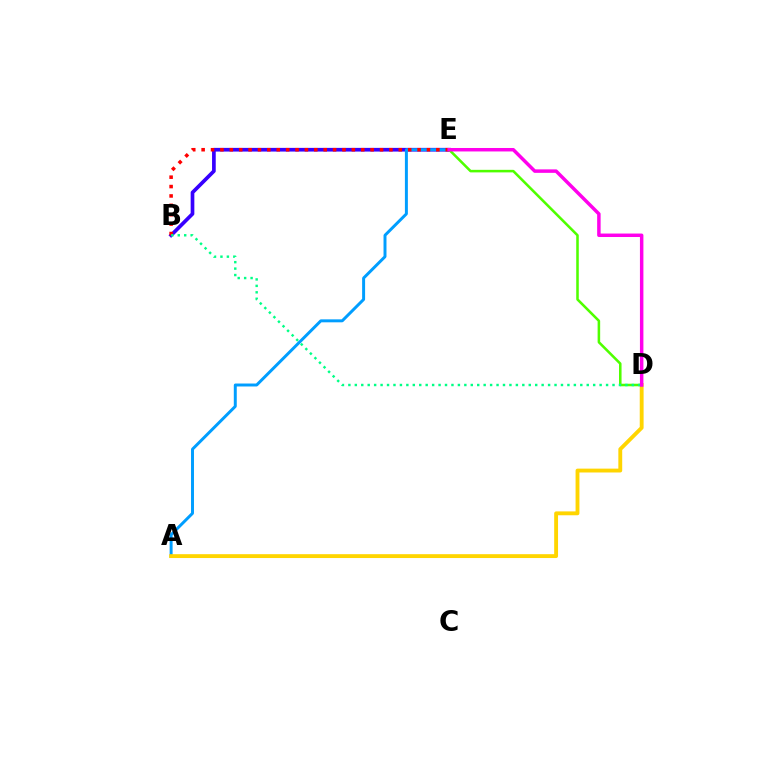{('B', 'E'): [{'color': '#3700ff', 'line_style': 'solid', 'thickness': 2.65}, {'color': '#ff0000', 'line_style': 'dotted', 'thickness': 2.55}], ('A', 'E'): [{'color': '#009eff', 'line_style': 'solid', 'thickness': 2.13}], ('A', 'D'): [{'color': '#ffd500', 'line_style': 'solid', 'thickness': 2.78}], ('D', 'E'): [{'color': '#4fff00', 'line_style': 'solid', 'thickness': 1.83}, {'color': '#ff00ed', 'line_style': 'solid', 'thickness': 2.5}], ('B', 'D'): [{'color': '#00ff86', 'line_style': 'dotted', 'thickness': 1.75}]}